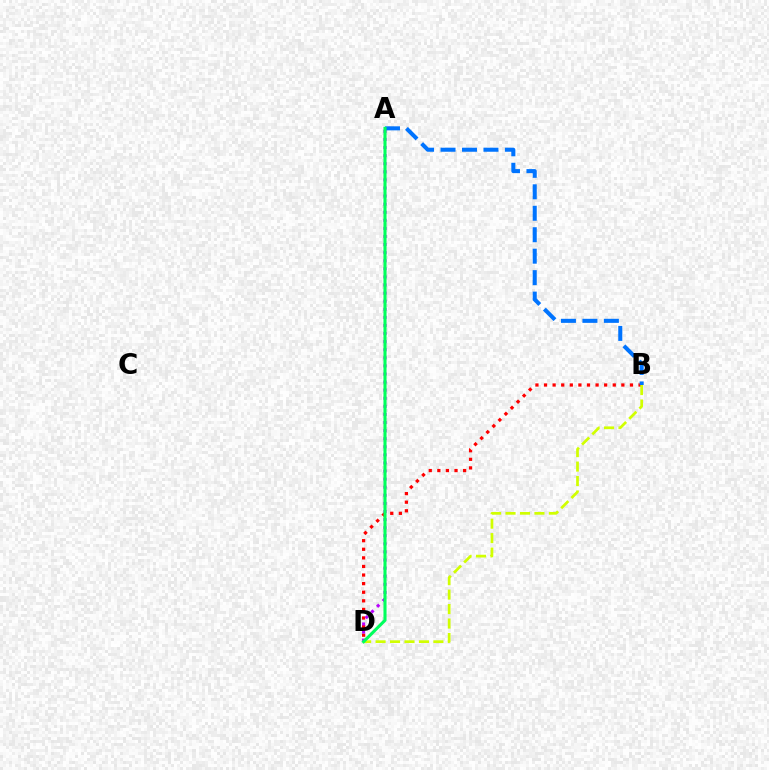{('B', 'D'): [{'color': '#ff0000', 'line_style': 'dotted', 'thickness': 2.33}, {'color': '#d1ff00', 'line_style': 'dashed', 'thickness': 1.96}], ('A', 'D'): [{'color': '#b900ff', 'line_style': 'dotted', 'thickness': 2.2}, {'color': '#00ff5c', 'line_style': 'solid', 'thickness': 2.22}], ('A', 'B'): [{'color': '#0074ff', 'line_style': 'dashed', 'thickness': 2.92}]}